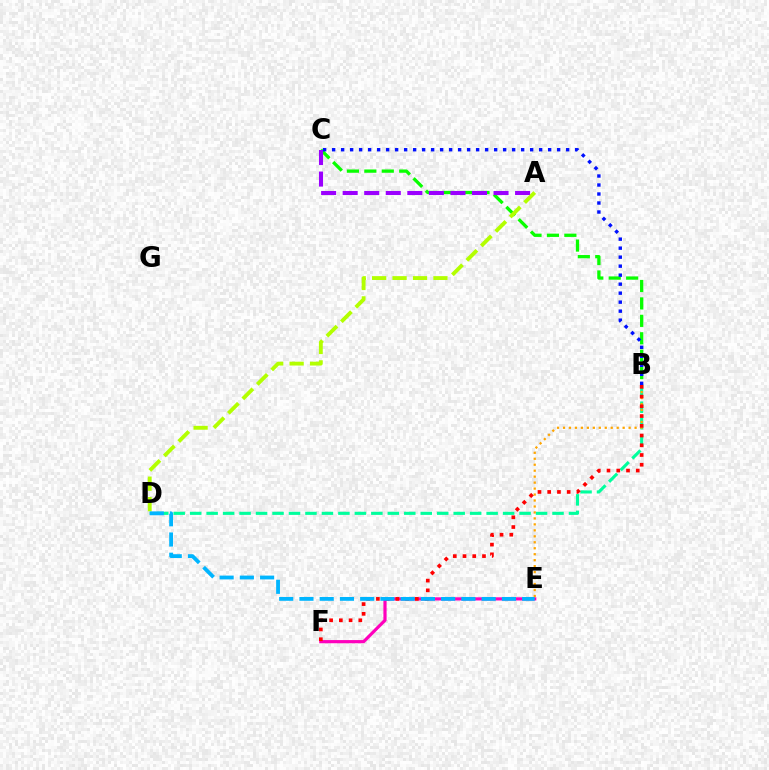{('B', 'D'): [{'color': '#00ff9d', 'line_style': 'dashed', 'thickness': 2.24}], ('B', 'C'): [{'color': '#08ff00', 'line_style': 'dashed', 'thickness': 2.37}, {'color': '#0010ff', 'line_style': 'dotted', 'thickness': 2.45}], ('B', 'E'): [{'color': '#ffa500', 'line_style': 'dotted', 'thickness': 1.62}], ('E', 'F'): [{'color': '#ff00bd', 'line_style': 'solid', 'thickness': 2.29}], ('A', 'C'): [{'color': '#9b00ff', 'line_style': 'dashed', 'thickness': 2.93}], ('B', 'F'): [{'color': '#ff0000', 'line_style': 'dotted', 'thickness': 2.65}], ('A', 'D'): [{'color': '#b3ff00', 'line_style': 'dashed', 'thickness': 2.78}], ('D', 'E'): [{'color': '#00b5ff', 'line_style': 'dashed', 'thickness': 2.75}]}